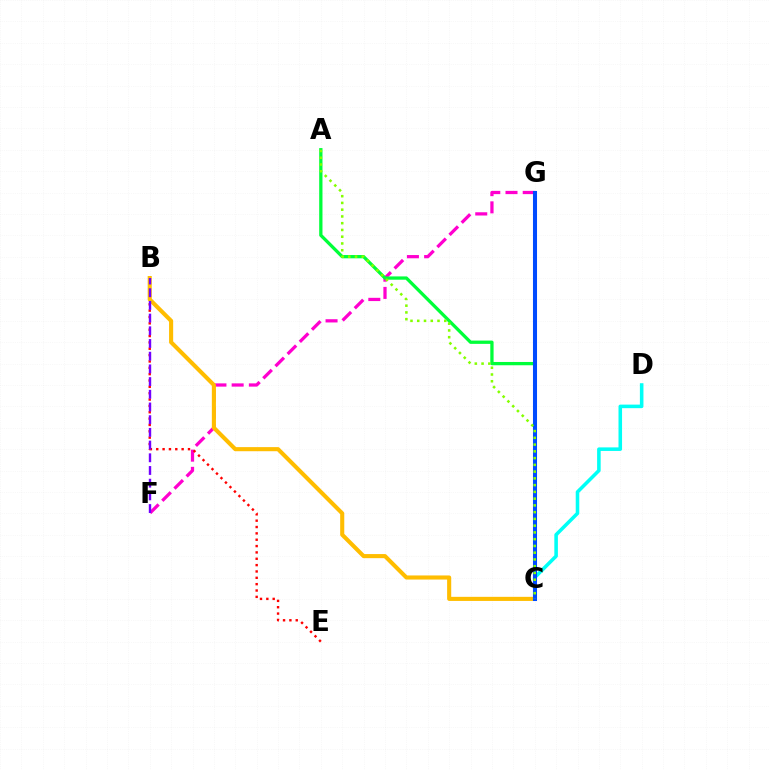{('F', 'G'): [{'color': '#ff00cf', 'line_style': 'dashed', 'thickness': 2.34}], ('B', 'E'): [{'color': '#ff0000', 'line_style': 'dotted', 'thickness': 1.73}], ('B', 'C'): [{'color': '#ffbd00', 'line_style': 'solid', 'thickness': 2.95}], ('C', 'D'): [{'color': '#00fff6', 'line_style': 'solid', 'thickness': 2.56}], ('A', 'C'): [{'color': '#00ff39', 'line_style': 'solid', 'thickness': 2.36}, {'color': '#84ff00', 'line_style': 'dotted', 'thickness': 1.84}], ('B', 'F'): [{'color': '#7200ff', 'line_style': 'dashed', 'thickness': 1.72}], ('C', 'G'): [{'color': '#004bff', 'line_style': 'solid', 'thickness': 2.92}]}